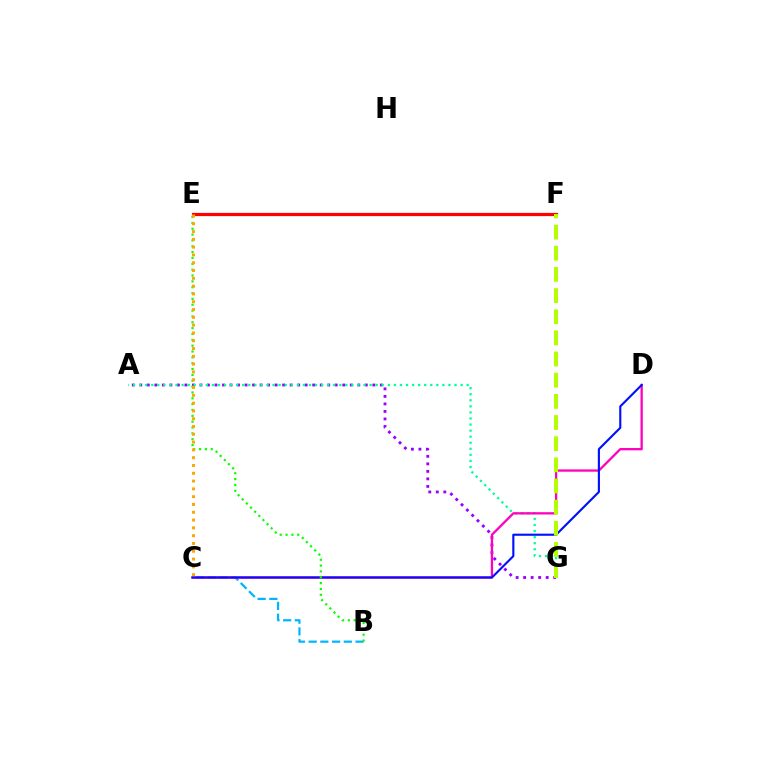{('B', 'C'): [{'color': '#00b5ff', 'line_style': 'dashed', 'thickness': 1.59}], ('A', 'G'): [{'color': '#9b00ff', 'line_style': 'dotted', 'thickness': 2.04}, {'color': '#00ff9d', 'line_style': 'dotted', 'thickness': 1.65}], ('C', 'D'): [{'color': '#ff00bd', 'line_style': 'solid', 'thickness': 1.65}, {'color': '#0010ff', 'line_style': 'solid', 'thickness': 1.53}], ('E', 'F'): [{'color': '#ff0000', 'line_style': 'solid', 'thickness': 2.31}], ('B', 'E'): [{'color': '#08ff00', 'line_style': 'dotted', 'thickness': 1.59}], ('C', 'E'): [{'color': '#ffa500', 'line_style': 'dotted', 'thickness': 2.12}], ('F', 'G'): [{'color': '#b3ff00', 'line_style': 'dashed', 'thickness': 2.87}]}